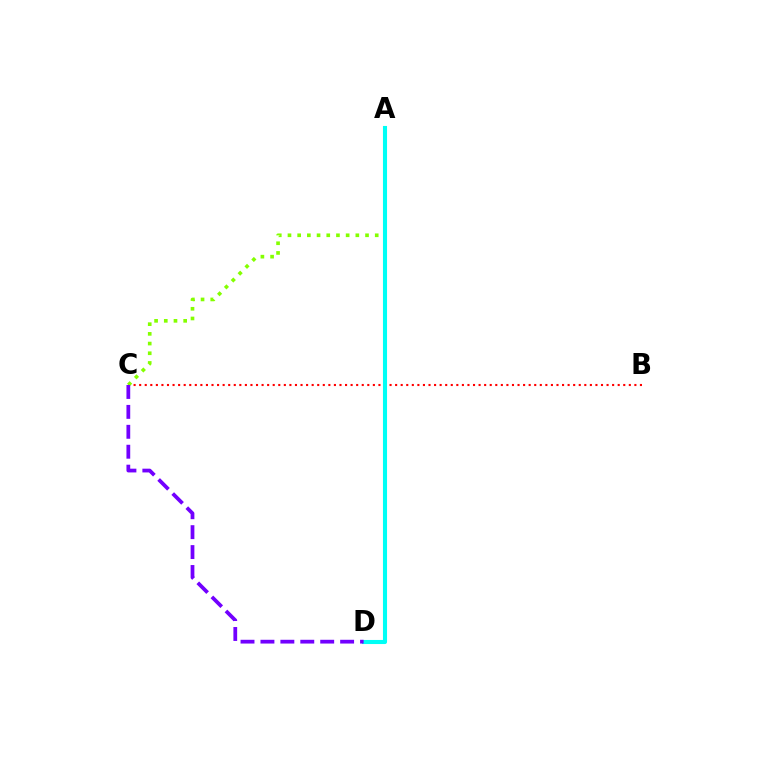{('B', 'C'): [{'color': '#ff0000', 'line_style': 'dotted', 'thickness': 1.51}], ('A', 'C'): [{'color': '#84ff00', 'line_style': 'dotted', 'thickness': 2.63}], ('A', 'D'): [{'color': '#00fff6', 'line_style': 'solid', 'thickness': 2.94}], ('C', 'D'): [{'color': '#7200ff', 'line_style': 'dashed', 'thickness': 2.71}]}